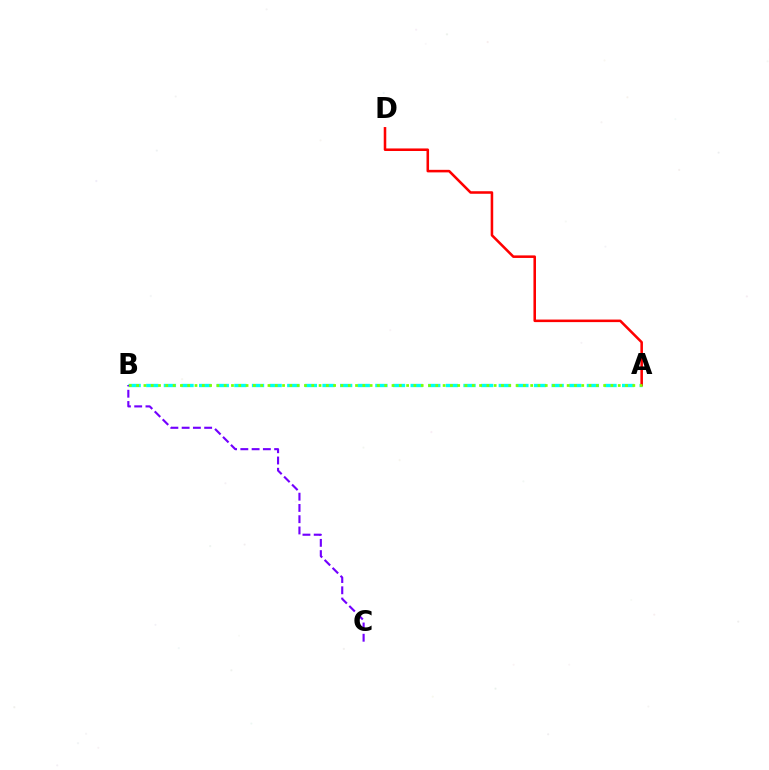{('A', 'B'): [{'color': '#00fff6', 'line_style': 'dashed', 'thickness': 2.39}, {'color': '#84ff00', 'line_style': 'dotted', 'thickness': 1.98}], ('A', 'D'): [{'color': '#ff0000', 'line_style': 'solid', 'thickness': 1.84}], ('B', 'C'): [{'color': '#7200ff', 'line_style': 'dashed', 'thickness': 1.53}]}